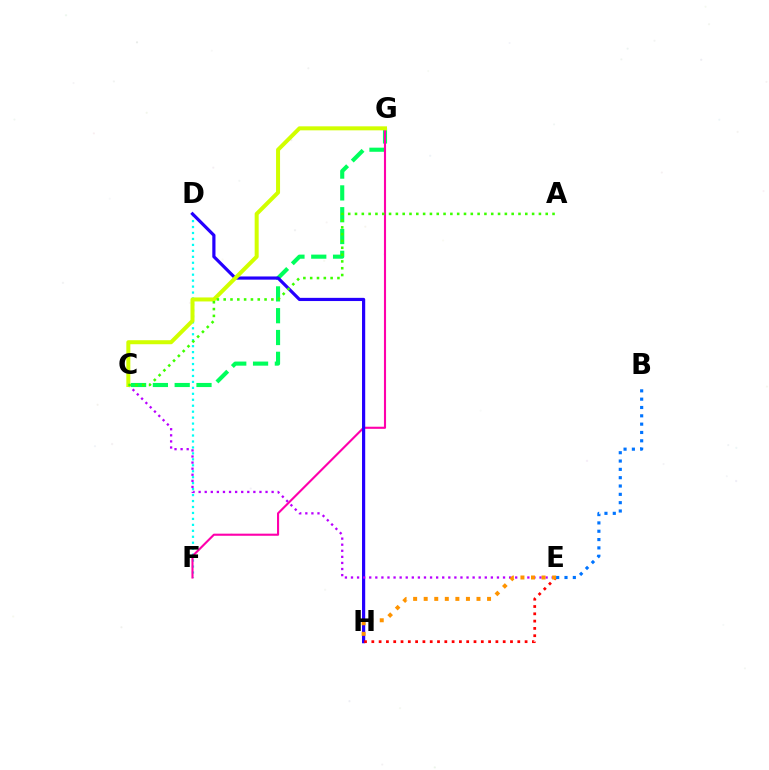{('C', 'G'): [{'color': '#00ff5c', 'line_style': 'dashed', 'thickness': 2.96}, {'color': '#d1ff00', 'line_style': 'solid', 'thickness': 2.89}], ('D', 'F'): [{'color': '#00fff6', 'line_style': 'dotted', 'thickness': 1.62}], ('F', 'G'): [{'color': '#ff00ac', 'line_style': 'solid', 'thickness': 1.52}], ('D', 'H'): [{'color': '#2500ff', 'line_style': 'solid', 'thickness': 2.3}], ('C', 'E'): [{'color': '#b900ff', 'line_style': 'dotted', 'thickness': 1.65}], ('E', 'H'): [{'color': '#ff0000', 'line_style': 'dotted', 'thickness': 1.98}, {'color': '#ff9400', 'line_style': 'dotted', 'thickness': 2.87}], ('A', 'C'): [{'color': '#3dff00', 'line_style': 'dotted', 'thickness': 1.85}], ('B', 'E'): [{'color': '#0074ff', 'line_style': 'dotted', 'thickness': 2.26}]}